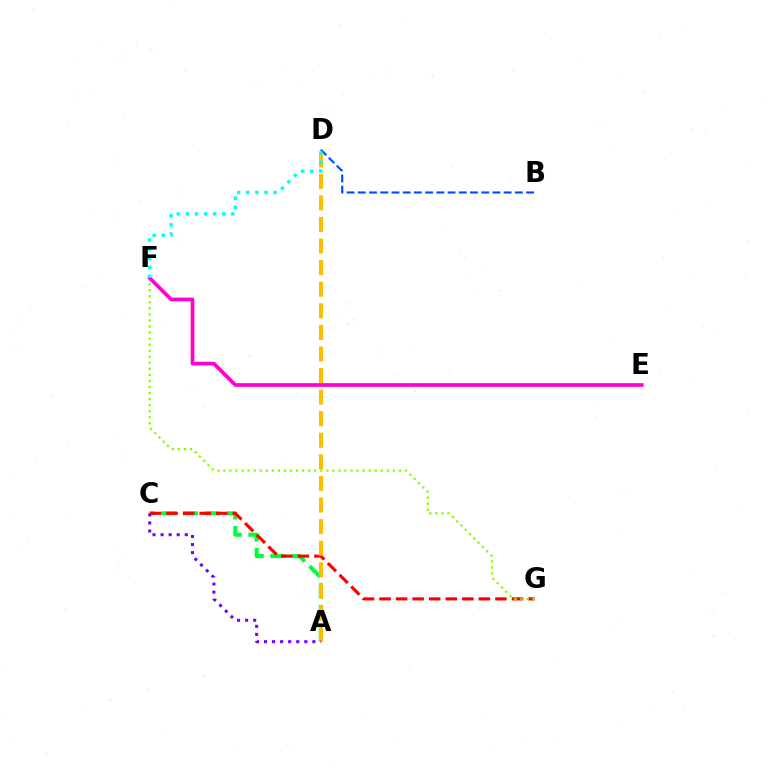{('A', 'C'): [{'color': '#00ff39', 'line_style': 'dashed', 'thickness': 2.95}, {'color': '#7200ff', 'line_style': 'dotted', 'thickness': 2.19}], ('C', 'G'): [{'color': '#ff0000', 'line_style': 'dashed', 'thickness': 2.25}], ('B', 'D'): [{'color': '#004bff', 'line_style': 'dashed', 'thickness': 1.52}], ('F', 'G'): [{'color': '#84ff00', 'line_style': 'dotted', 'thickness': 1.64}], ('A', 'D'): [{'color': '#ffbd00', 'line_style': 'dashed', 'thickness': 2.93}], ('E', 'F'): [{'color': '#ff00cf', 'line_style': 'solid', 'thickness': 2.66}], ('D', 'F'): [{'color': '#00fff6', 'line_style': 'dotted', 'thickness': 2.47}]}